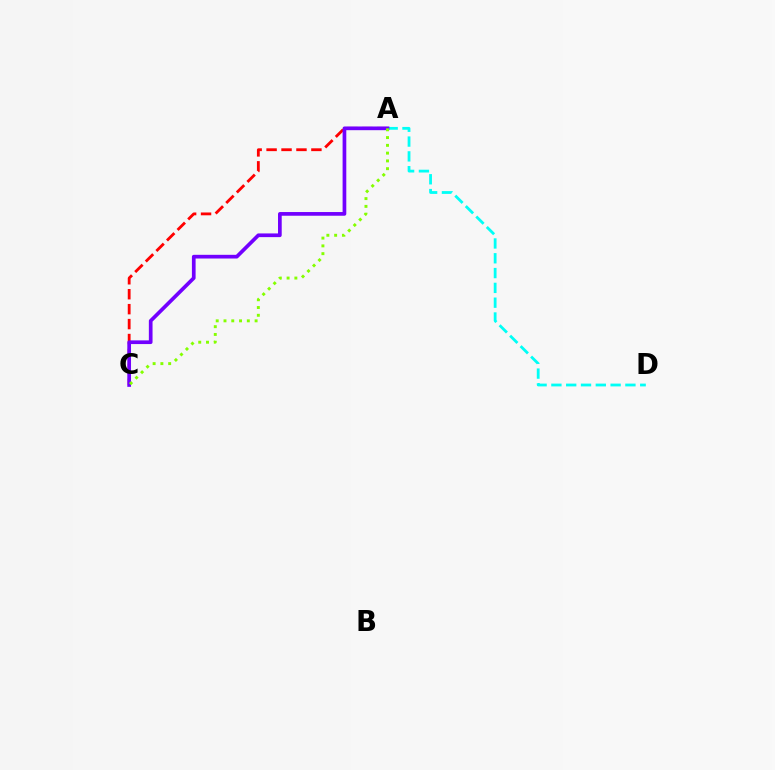{('A', 'C'): [{'color': '#ff0000', 'line_style': 'dashed', 'thickness': 2.03}, {'color': '#7200ff', 'line_style': 'solid', 'thickness': 2.66}, {'color': '#84ff00', 'line_style': 'dotted', 'thickness': 2.11}], ('A', 'D'): [{'color': '#00fff6', 'line_style': 'dashed', 'thickness': 2.01}]}